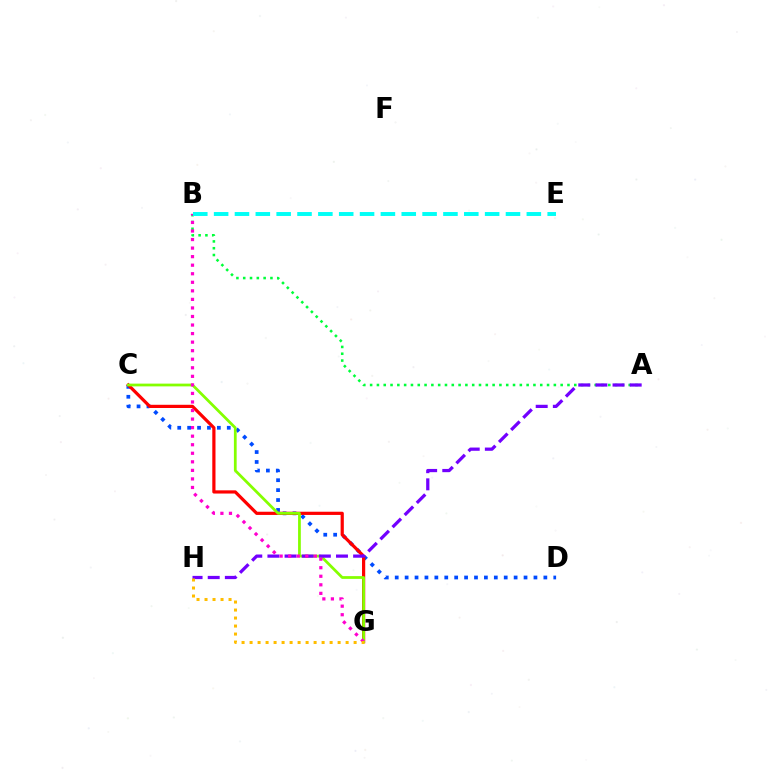{('A', 'B'): [{'color': '#00ff39', 'line_style': 'dotted', 'thickness': 1.85}], ('C', 'D'): [{'color': '#004bff', 'line_style': 'dotted', 'thickness': 2.69}], ('C', 'G'): [{'color': '#ff0000', 'line_style': 'solid', 'thickness': 2.31}, {'color': '#84ff00', 'line_style': 'solid', 'thickness': 1.98}], ('A', 'H'): [{'color': '#7200ff', 'line_style': 'dashed', 'thickness': 2.33}], ('B', 'G'): [{'color': '#ff00cf', 'line_style': 'dotted', 'thickness': 2.32}], ('G', 'H'): [{'color': '#ffbd00', 'line_style': 'dotted', 'thickness': 2.17}], ('B', 'E'): [{'color': '#00fff6', 'line_style': 'dashed', 'thickness': 2.83}]}